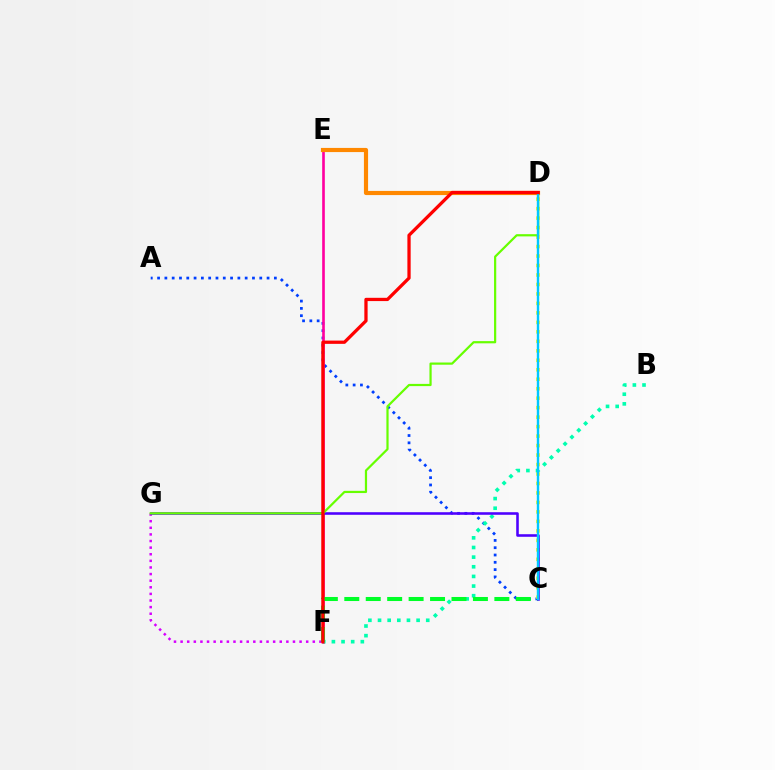{('F', 'G'): [{'color': '#d600ff', 'line_style': 'dotted', 'thickness': 1.8}], ('A', 'C'): [{'color': '#003fff', 'line_style': 'dotted', 'thickness': 1.98}], ('E', 'F'): [{'color': '#ff00a0', 'line_style': 'solid', 'thickness': 1.91}], ('C', 'D'): [{'color': '#eeff00', 'line_style': 'dotted', 'thickness': 2.57}, {'color': '#00c7ff', 'line_style': 'solid', 'thickness': 1.74}], ('B', 'F'): [{'color': '#00ffaf', 'line_style': 'dotted', 'thickness': 2.62}], ('C', 'F'): [{'color': '#00ff27', 'line_style': 'dashed', 'thickness': 2.91}], ('C', 'G'): [{'color': '#4f00ff', 'line_style': 'solid', 'thickness': 1.86}], ('D', 'E'): [{'color': '#ff8800', 'line_style': 'solid', 'thickness': 2.99}], ('D', 'G'): [{'color': '#66ff00', 'line_style': 'solid', 'thickness': 1.59}], ('D', 'F'): [{'color': '#ff0000', 'line_style': 'solid', 'thickness': 2.35}]}